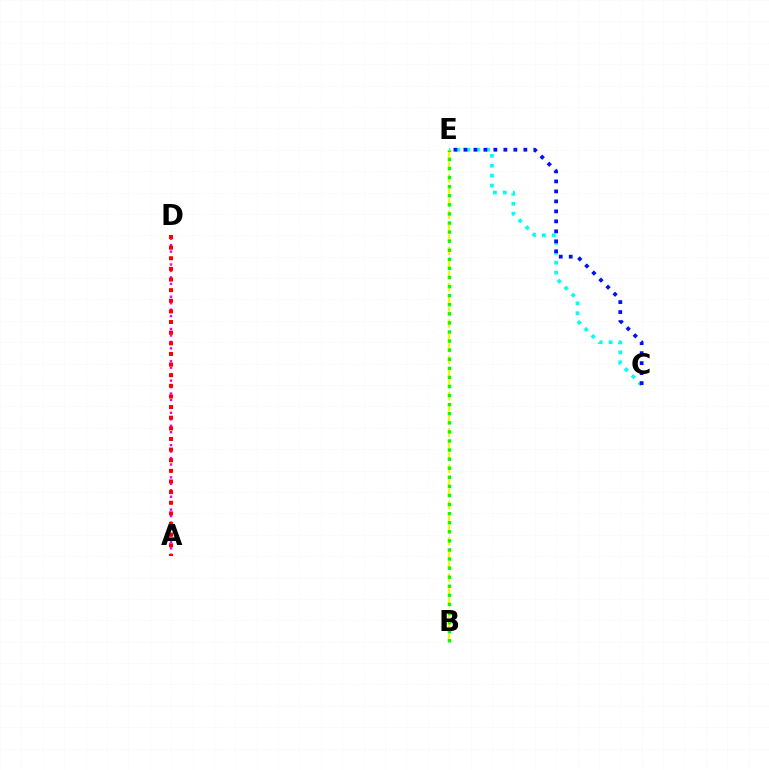{('C', 'E'): [{'color': '#00fff6', 'line_style': 'dotted', 'thickness': 2.69}, {'color': '#0010ff', 'line_style': 'dotted', 'thickness': 2.71}], ('A', 'D'): [{'color': '#ee00ff', 'line_style': 'dotted', 'thickness': 1.75}, {'color': '#ff0000', 'line_style': 'dotted', 'thickness': 2.89}], ('B', 'E'): [{'color': '#fcf500', 'line_style': 'dashed', 'thickness': 1.64}, {'color': '#08ff00', 'line_style': 'dotted', 'thickness': 2.47}]}